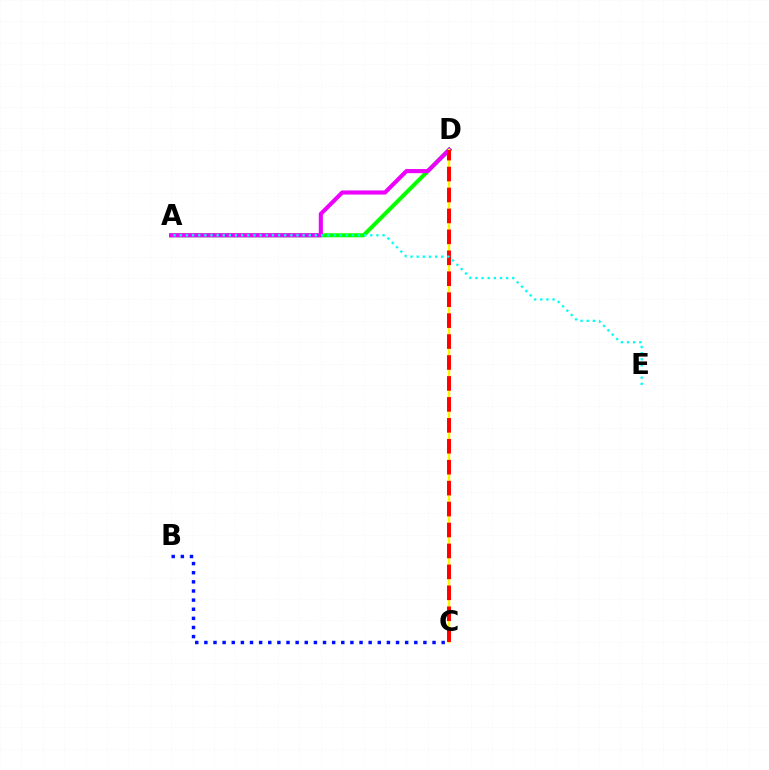{('A', 'D'): [{'color': '#08ff00', 'line_style': 'solid', 'thickness': 2.92}, {'color': '#ee00ff', 'line_style': 'solid', 'thickness': 2.96}], ('B', 'C'): [{'color': '#0010ff', 'line_style': 'dotted', 'thickness': 2.48}], ('C', 'D'): [{'color': '#fcf500', 'line_style': 'solid', 'thickness': 1.79}, {'color': '#ff0000', 'line_style': 'dashed', 'thickness': 2.84}], ('A', 'E'): [{'color': '#00fff6', 'line_style': 'dotted', 'thickness': 1.67}]}